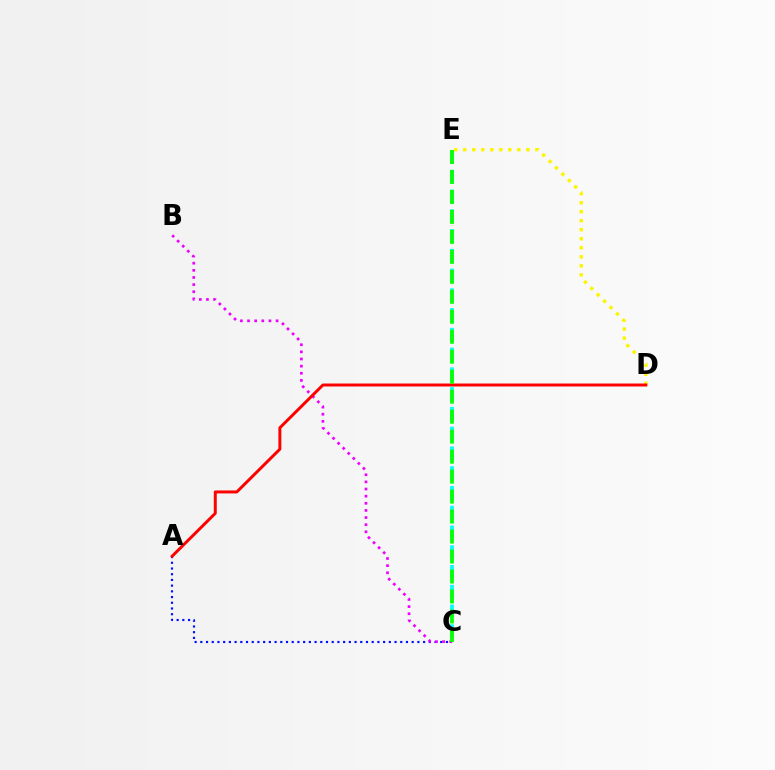{('A', 'C'): [{'color': '#0010ff', 'line_style': 'dotted', 'thickness': 1.55}], ('B', 'C'): [{'color': '#ee00ff', 'line_style': 'dotted', 'thickness': 1.94}], ('D', 'E'): [{'color': '#fcf500', 'line_style': 'dotted', 'thickness': 2.45}], ('C', 'E'): [{'color': '#00fff6', 'line_style': 'dashed', 'thickness': 2.68}, {'color': '#08ff00', 'line_style': 'dashed', 'thickness': 2.71}], ('A', 'D'): [{'color': '#ff0000', 'line_style': 'solid', 'thickness': 2.14}]}